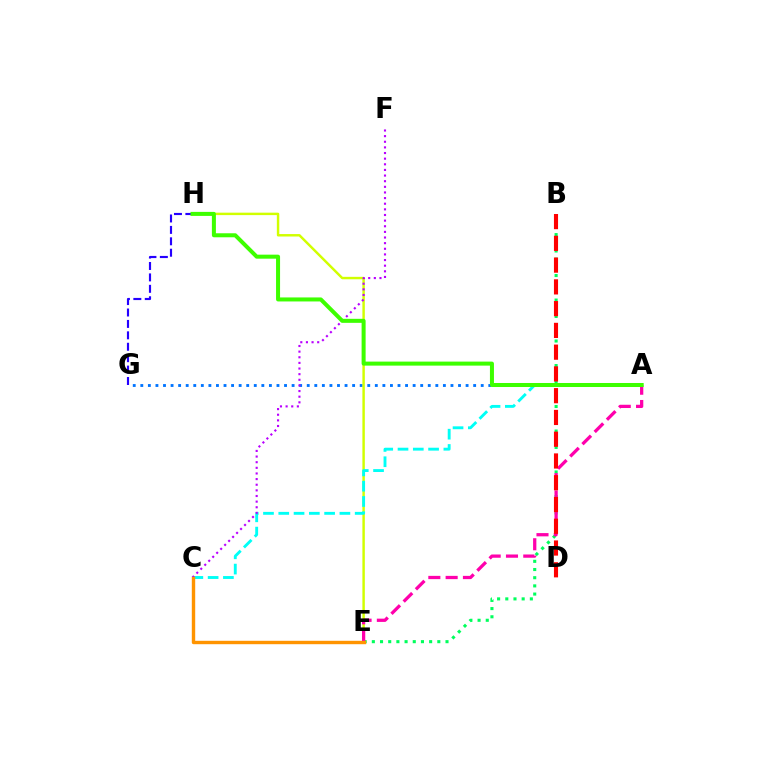{('G', 'H'): [{'color': '#2500ff', 'line_style': 'dashed', 'thickness': 1.55}], ('A', 'G'): [{'color': '#0074ff', 'line_style': 'dotted', 'thickness': 2.06}], ('E', 'H'): [{'color': '#d1ff00', 'line_style': 'solid', 'thickness': 1.76}], ('B', 'E'): [{'color': '#00ff5c', 'line_style': 'dotted', 'thickness': 2.22}], ('A', 'C'): [{'color': '#00fff6', 'line_style': 'dashed', 'thickness': 2.08}], ('A', 'E'): [{'color': '#ff00ac', 'line_style': 'dashed', 'thickness': 2.35}], ('B', 'D'): [{'color': '#ff0000', 'line_style': 'dashed', 'thickness': 2.96}], ('C', 'F'): [{'color': '#b900ff', 'line_style': 'dotted', 'thickness': 1.53}], ('C', 'E'): [{'color': '#ff9400', 'line_style': 'solid', 'thickness': 2.45}], ('A', 'H'): [{'color': '#3dff00', 'line_style': 'solid', 'thickness': 2.89}]}